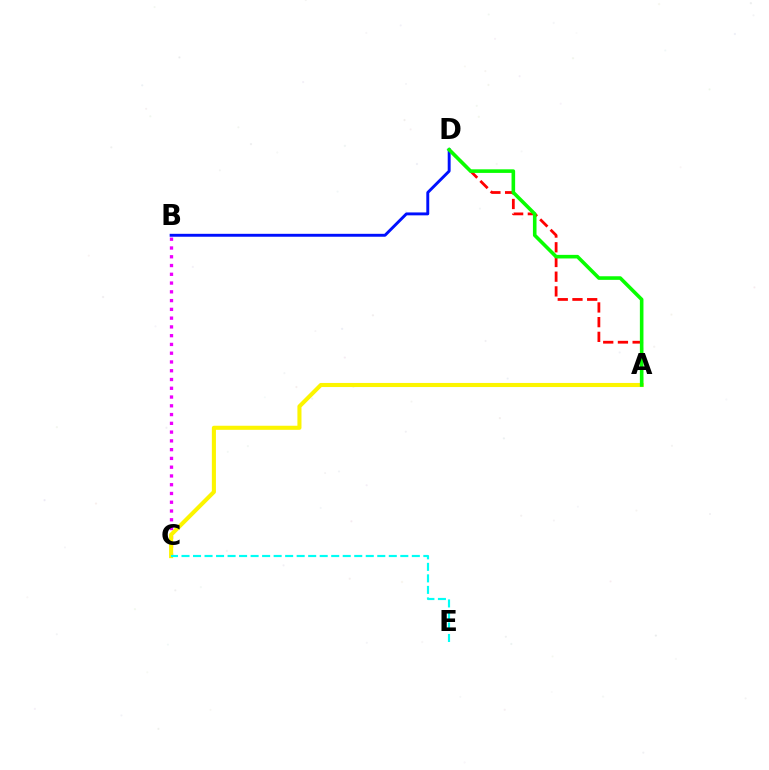{('A', 'D'): [{'color': '#ff0000', 'line_style': 'dashed', 'thickness': 2.0}, {'color': '#08ff00', 'line_style': 'solid', 'thickness': 2.58}], ('B', 'C'): [{'color': '#ee00ff', 'line_style': 'dotted', 'thickness': 2.38}], ('A', 'C'): [{'color': '#fcf500', 'line_style': 'solid', 'thickness': 2.93}], ('C', 'E'): [{'color': '#00fff6', 'line_style': 'dashed', 'thickness': 1.56}], ('B', 'D'): [{'color': '#0010ff', 'line_style': 'solid', 'thickness': 2.1}]}